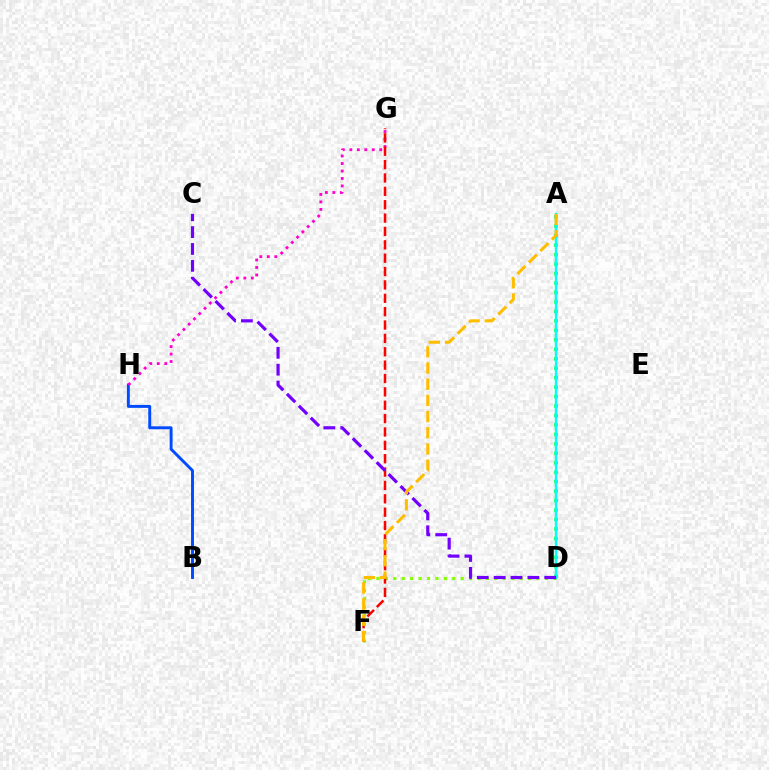{('B', 'H'): [{'color': '#004bff', 'line_style': 'solid', 'thickness': 2.11}], ('D', 'F'): [{'color': '#84ff00', 'line_style': 'dotted', 'thickness': 2.29}], ('A', 'D'): [{'color': '#00ff39', 'line_style': 'dotted', 'thickness': 2.57}, {'color': '#00fff6', 'line_style': 'solid', 'thickness': 1.76}], ('G', 'H'): [{'color': '#ff00cf', 'line_style': 'dotted', 'thickness': 2.03}], ('F', 'G'): [{'color': '#ff0000', 'line_style': 'dashed', 'thickness': 1.82}], ('C', 'D'): [{'color': '#7200ff', 'line_style': 'dashed', 'thickness': 2.29}], ('A', 'F'): [{'color': '#ffbd00', 'line_style': 'dashed', 'thickness': 2.2}]}